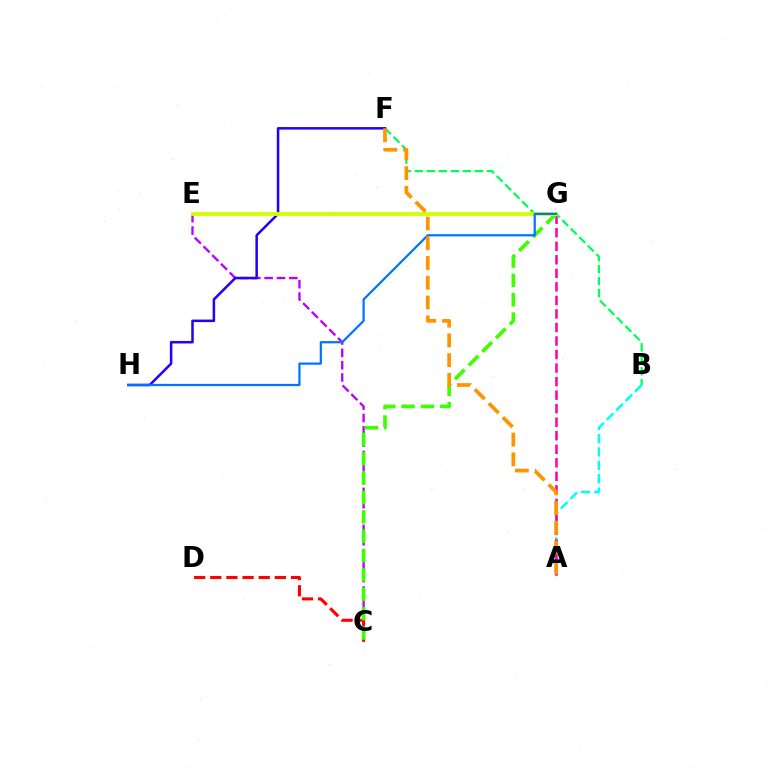{('C', 'E'): [{'color': '#b900ff', 'line_style': 'dashed', 'thickness': 1.67}], ('A', 'B'): [{'color': '#00fff6', 'line_style': 'dashed', 'thickness': 1.81}], ('A', 'G'): [{'color': '#ff00ac', 'line_style': 'dashed', 'thickness': 1.84}], ('C', 'D'): [{'color': '#ff0000', 'line_style': 'dashed', 'thickness': 2.19}], ('B', 'F'): [{'color': '#00ff5c', 'line_style': 'dashed', 'thickness': 1.63}], ('C', 'G'): [{'color': '#3dff00', 'line_style': 'dashed', 'thickness': 2.63}], ('F', 'H'): [{'color': '#2500ff', 'line_style': 'solid', 'thickness': 1.82}], ('E', 'G'): [{'color': '#d1ff00', 'line_style': 'solid', 'thickness': 2.76}], ('G', 'H'): [{'color': '#0074ff', 'line_style': 'solid', 'thickness': 1.61}], ('A', 'F'): [{'color': '#ff9400', 'line_style': 'dashed', 'thickness': 2.68}]}